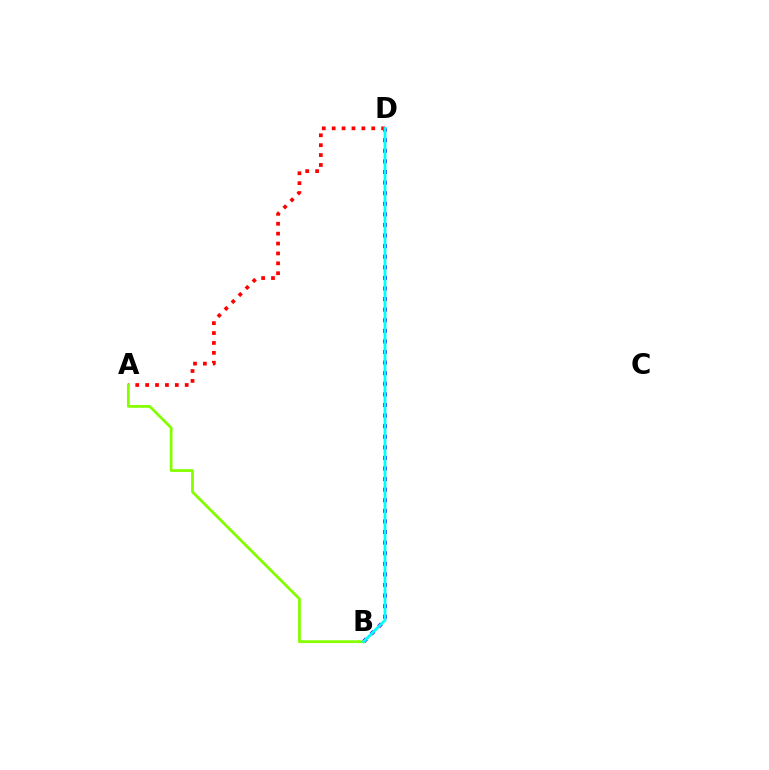{('B', 'D'): [{'color': '#7200ff', 'line_style': 'dotted', 'thickness': 2.88}, {'color': '#00fff6', 'line_style': 'solid', 'thickness': 2.02}], ('A', 'D'): [{'color': '#ff0000', 'line_style': 'dotted', 'thickness': 2.69}], ('A', 'B'): [{'color': '#84ff00', 'line_style': 'solid', 'thickness': 1.99}]}